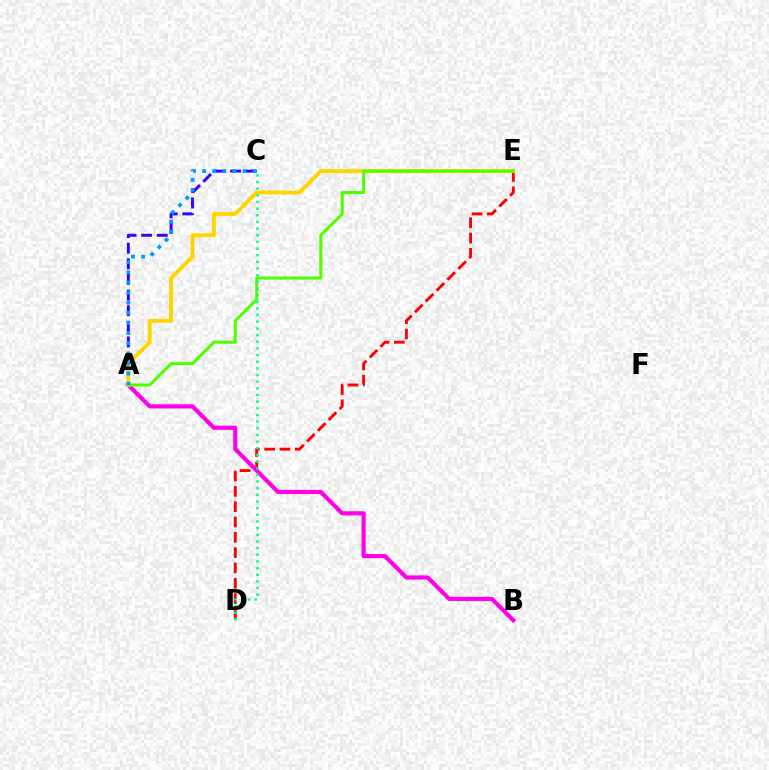{('A', 'C'): [{'color': '#3700ff', 'line_style': 'dashed', 'thickness': 2.12}, {'color': '#009eff', 'line_style': 'dotted', 'thickness': 2.75}], ('D', 'E'): [{'color': '#ff0000', 'line_style': 'dashed', 'thickness': 2.08}], ('A', 'B'): [{'color': '#ff00ed', 'line_style': 'solid', 'thickness': 2.99}], ('A', 'E'): [{'color': '#ffd500', 'line_style': 'solid', 'thickness': 2.81}, {'color': '#4fff00', 'line_style': 'solid', 'thickness': 2.18}], ('C', 'D'): [{'color': '#00ff86', 'line_style': 'dotted', 'thickness': 1.81}]}